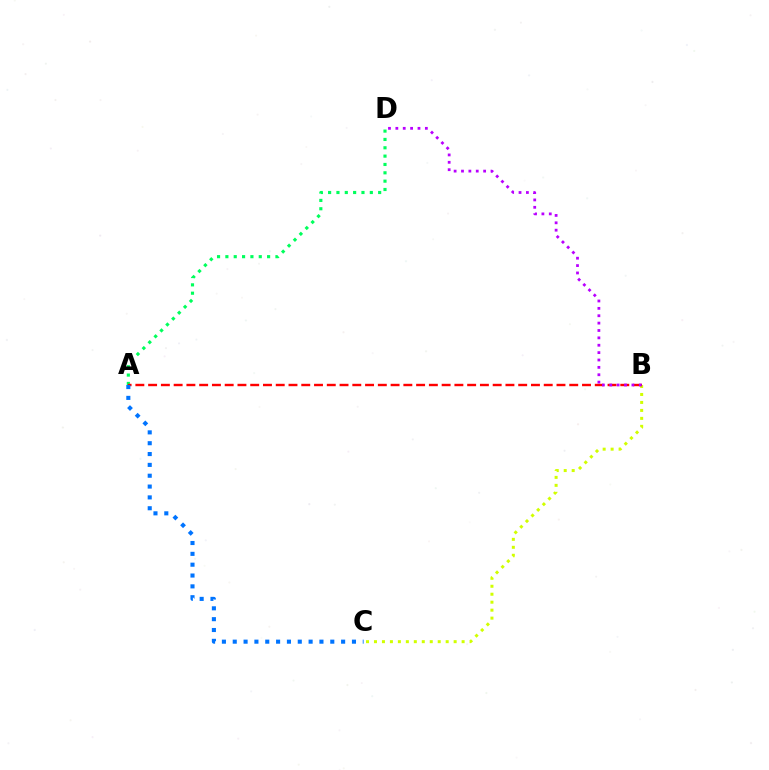{('B', 'C'): [{'color': '#d1ff00', 'line_style': 'dotted', 'thickness': 2.16}], ('A', 'D'): [{'color': '#00ff5c', 'line_style': 'dotted', 'thickness': 2.27}], ('A', 'B'): [{'color': '#ff0000', 'line_style': 'dashed', 'thickness': 1.73}], ('B', 'D'): [{'color': '#b900ff', 'line_style': 'dotted', 'thickness': 2.0}], ('A', 'C'): [{'color': '#0074ff', 'line_style': 'dotted', 'thickness': 2.94}]}